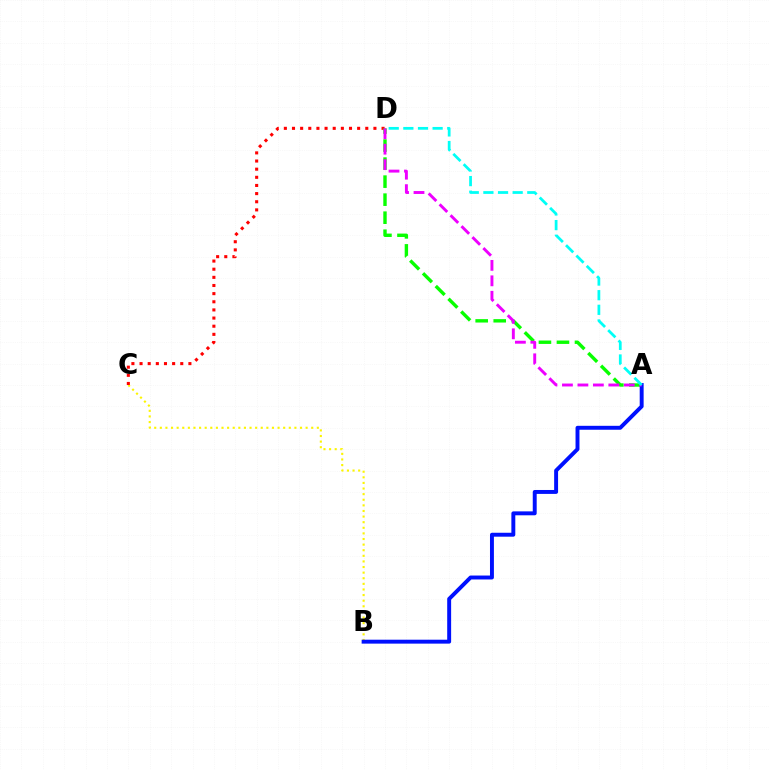{('B', 'C'): [{'color': '#fcf500', 'line_style': 'dotted', 'thickness': 1.52}], ('C', 'D'): [{'color': '#ff0000', 'line_style': 'dotted', 'thickness': 2.21}], ('A', 'D'): [{'color': '#08ff00', 'line_style': 'dashed', 'thickness': 2.45}, {'color': '#ee00ff', 'line_style': 'dashed', 'thickness': 2.1}, {'color': '#00fff6', 'line_style': 'dashed', 'thickness': 1.99}], ('A', 'B'): [{'color': '#0010ff', 'line_style': 'solid', 'thickness': 2.83}]}